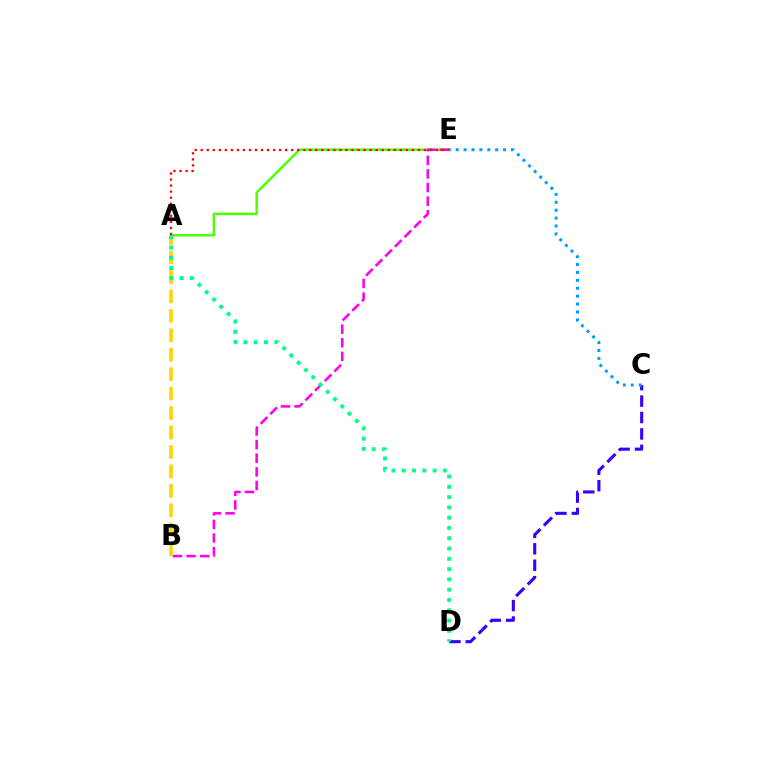{('A', 'B'): [{'color': '#ffd500', 'line_style': 'dashed', 'thickness': 2.64}], ('A', 'E'): [{'color': '#4fff00', 'line_style': 'solid', 'thickness': 1.78}, {'color': '#ff0000', 'line_style': 'dotted', 'thickness': 1.64}], ('B', 'E'): [{'color': '#ff00ed', 'line_style': 'dashed', 'thickness': 1.85}], ('C', 'D'): [{'color': '#3700ff', 'line_style': 'dashed', 'thickness': 2.23}], ('C', 'E'): [{'color': '#009eff', 'line_style': 'dotted', 'thickness': 2.15}], ('A', 'D'): [{'color': '#00ff86', 'line_style': 'dotted', 'thickness': 2.79}]}